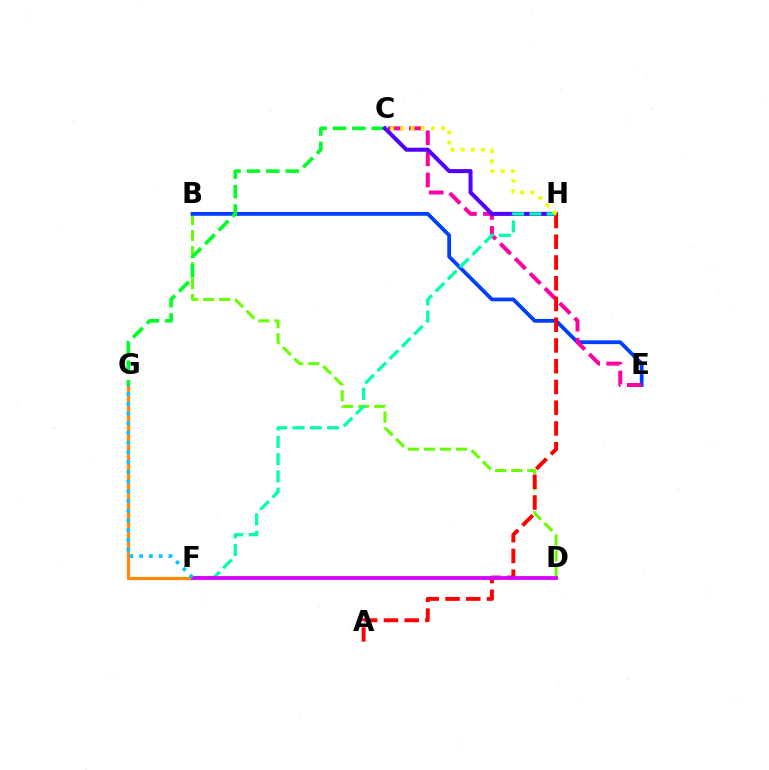{('F', 'G'): [{'color': '#ff8800', 'line_style': 'solid', 'thickness': 2.31}, {'color': '#00c7ff', 'line_style': 'dotted', 'thickness': 2.64}], ('B', 'D'): [{'color': '#66ff00', 'line_style': 'dashed', 'thickness': 2.18}], ('B', 'E'): [{'color': '#003fff', 'line_style': 'solid', 'thickness': 2.72}], ('C', 'E'): [{'color': '#ff00a0', 'line_style': 'dashed', 'thickness': 2.86}], ('C', 'G'): [{'color': '#00ff27', 'line_style': 'dashed', 'thickness': 2.63}], ('C', 'H'): [{'color': '#4f00ff', 'line_style': 'solid', 'thickness': 2.9}, {'color': '#eeff00', 'line_style': 'dotted', 'thickness': 2.78}], ('A', 'H'): [{'color': '#ff0000', 'line_style': 'dashed', 'thickness': 2.82}], ('F', 'H'): [{'color': '#00ffaf', 'line_style': 'dashed', 'thickness': 2.35}], ('D', 'F'): [{'color': '#d600ff', 'line_style': 'solid', 'thickness': 2.72}]}